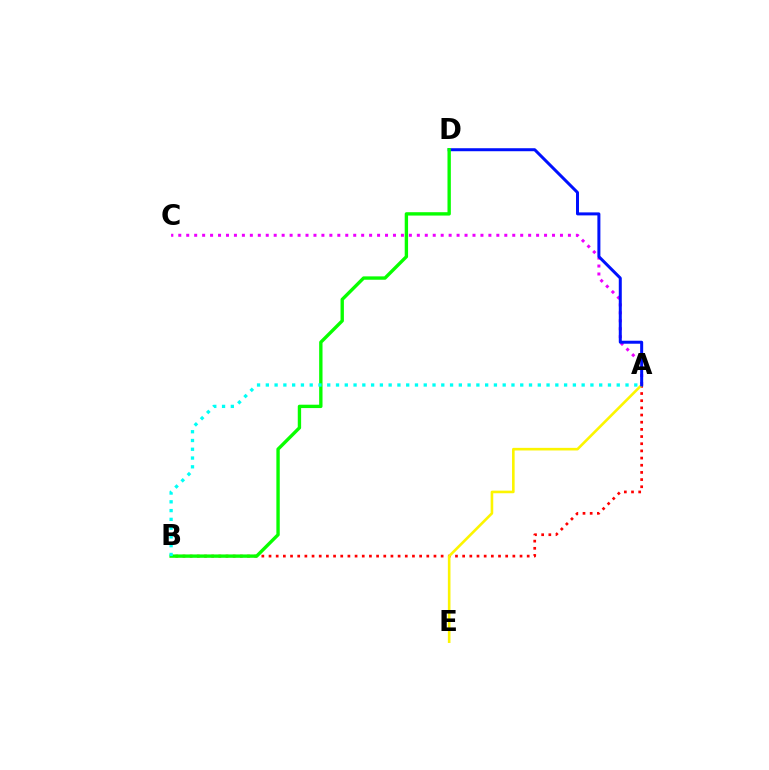{('A', 'C'): [{'color': '#ee00ff', 'line_style': 'dotted', 'thickness': 2.16}], ('A', 'B'): [{'color': '#ff0000', 'line_style': 'dotted', 'thickness': 1.95}, {'color': '#00fff6', 'line_style': 'dotted', 'thickness': 2.38}], ('A', 'E'): [{'color': '#fcf500', 'line_style': 'solid', 'thickness': 1.88}], ('A', 'D'): [{'color': '#0010ff', 'line_style': 'solid', 'thickness': 2.16}], ('B', 'D'): [{'color': '#08ff00', 'line_style': 'solid', 'thickness': 2.42}]}